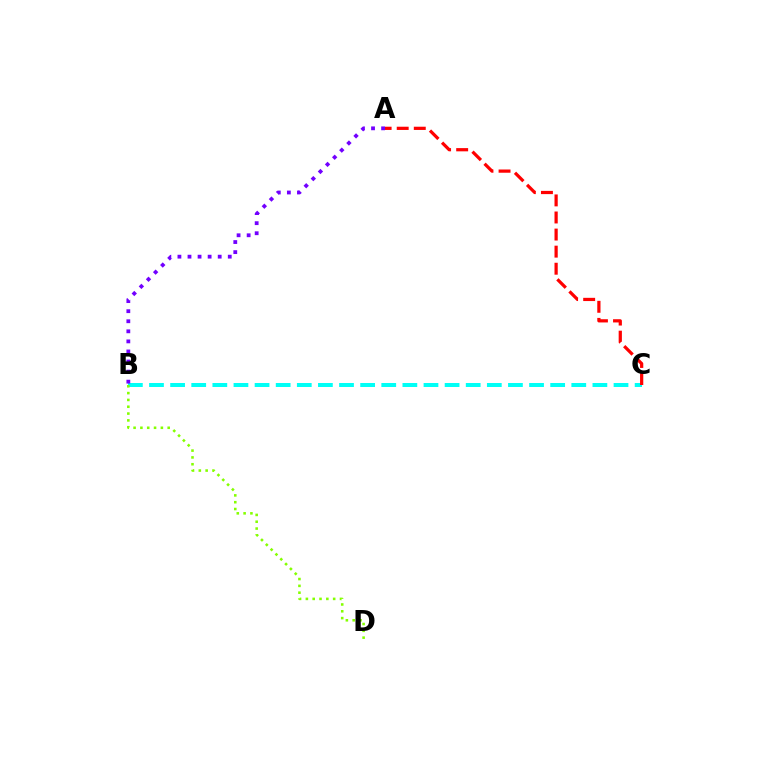{('B', 'C'): [{'color': '#00fff6', 'line_style': 'dashed', 'thickness': 2.87}], ('A', 'C'): [{'color': '#ff0000', 'line_style': 'dashed', 'thickness': 2.32}], ('B', 'D'): [{'color': '#84ff00', 'line_style': 'dotted', 'thickness': 1.85}], ('A', 'B'): [{'color': '#7200ff', 'line_style': 'dotted', 'thickness': 2.74}]}